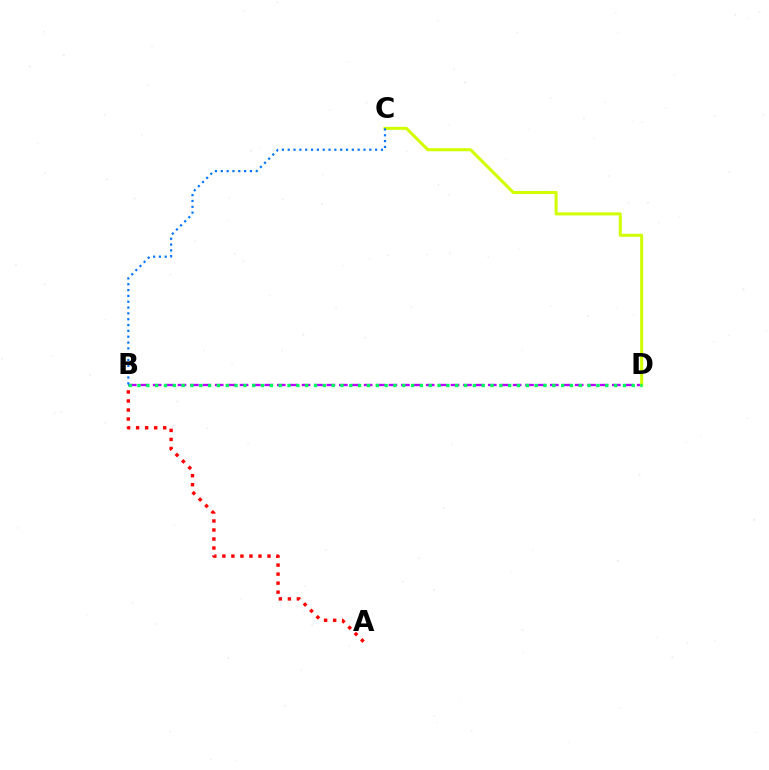{('A', 'B'): [{'color': '#ff0000', 'line_style': 'dotted', 'thickness': 2.45}], ('B', 'D'): [{'color': '#b900ff', 'line_style': 'dashed', 'thickness': 1.69}, {'color': '#00ff5c', 'line_style': 'dotted', 'thickness': 2.4}], ('C', 'D'): [{'color': '#d1ff00', 'line_style': 'solid', 'thickness': 2.2}], ('B', 'C'): [{'color': '#0074ff', 'line_style': 'dotted', 'thickness': 1.58}]}